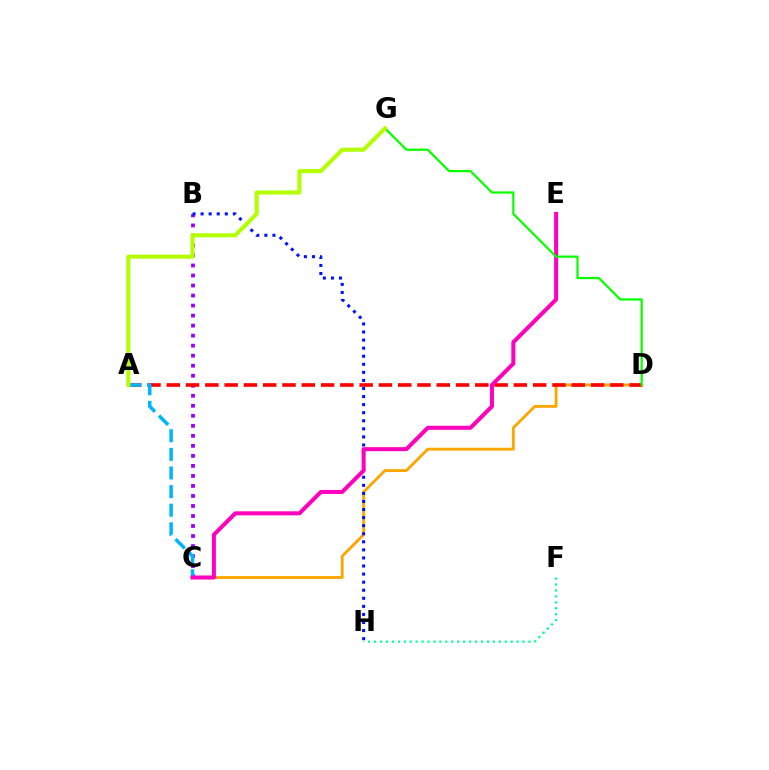{('C', 'D'): [{'color': '#ffa500', 'line_style': 'solid', 'thickness': 2.04}], ('F', 'H'): [{'color': '#00ff9d', 'line_style': 'dotted', 'thickness': 1.61}], ('B', 'C'): [{'color': '#9b00ff', 'line_style': 'dotted', 'thickness': 2.72}], ('B', 'H'): [{'color': '#0010ff', 'line_style': 'dotted', 'thickness': 2.19}], ('A', 'D'): [{'color': '#ff0000', 'line_style': 'dashed', 'thickness': 2.62}], ('A', 'C'): [{'color': '#00b5ff', 'line_style': 'dashed', 'thickness': 2.53}], ('C', 'E'): [{'color': '#ff00bd', 'line_style': 'solid', 'thickness': 2.9}], ('D', 'G'): [{'color': '#08ff00', 'line_style': 'solid', 'thickness': 1.6}], ('A', 'G'): [{'color': '#b3ff00', 'line_style': 'solid', 'thickness': 2.93}]}